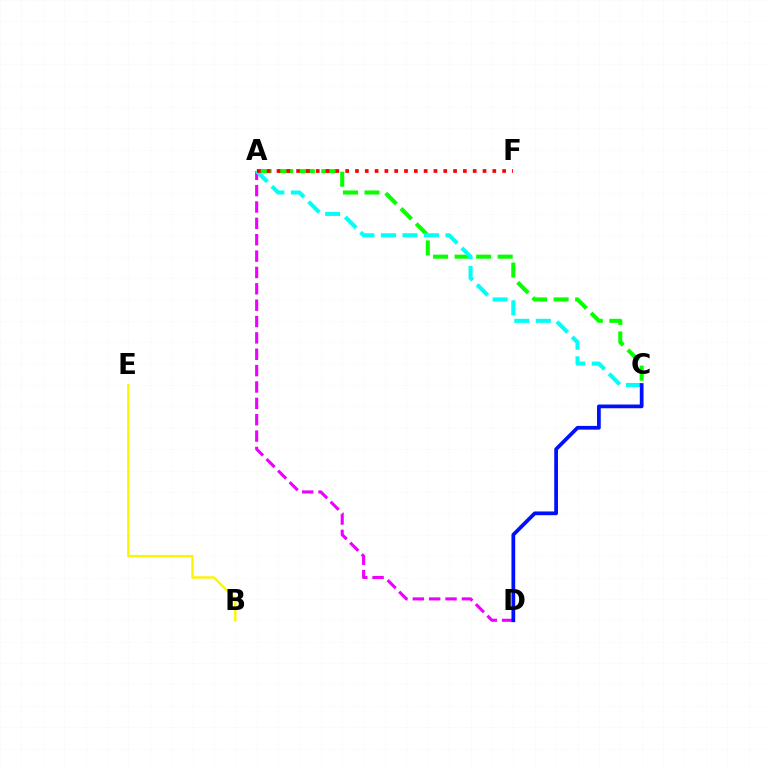{('A', 'D'): [{'color': '#ee00ff', 'line_style': 'dashed', 'thickness': 2.22}], ('A', 'C'): [{'color': '#08ff00', 'line_style': 'dashed', 'thickness': 2.93}, {'color': '#00fff6', 'line_style': 'dashed', 'thickness': 2.93}], ('B', 'E'): [{'color': '#fcf500', 'line_style': 'solid', 'thickness': 1.74}], ('A', 'F'): [{'color': '#ff0000', 'line_style': 'dotted', 'thickness': 2.67}], ('C', 'D'): [{'color': '#0010ff', 'line_style': 'solid', 'thickness': 2.69}]}